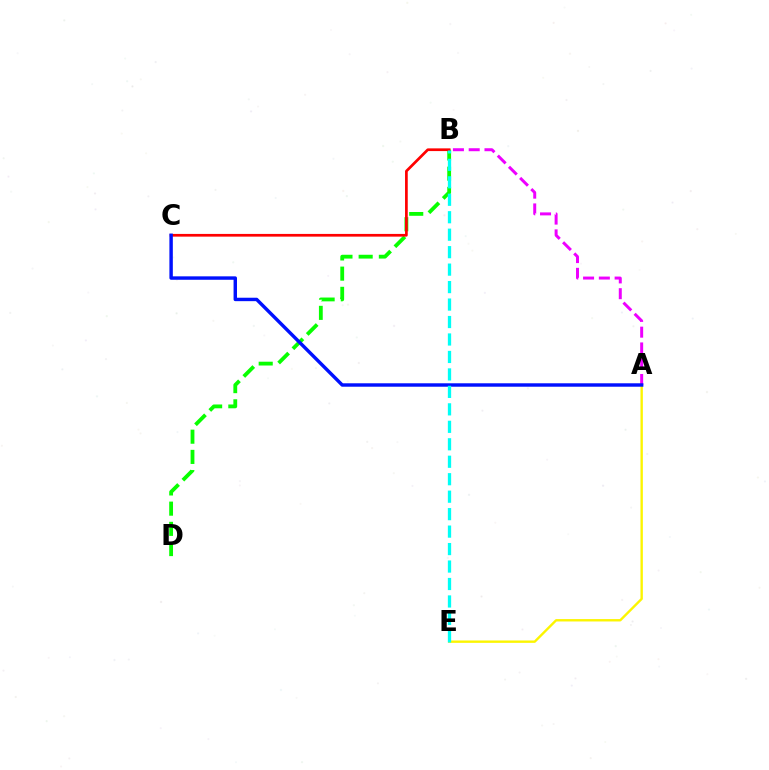{('B', 'D'): [{'color': '#08ff00', 'line_style': 'dashed', 'thickness': 2.74}], ('B', 'C'): [{'color': '#ff0000', 'line_style': 'solid', 'thickness': 1.95}], ('A', 'E'): [{'color': '#fcf500', 'line_style': 'solid', 'thickness': 1.71}], ('A', 'B'): [{'color': '#ee00ff', 'line_style': 'dashed', 'thickness': 2.14}], ('A', 'C'): [{'color': '#0010ff', 'line_style': 'solid', 'thickness': 2.47}], ('B', 'E'): [{'color': '#00fff6', 'line_style': 'dashed', 'thickness': 2.37}]}